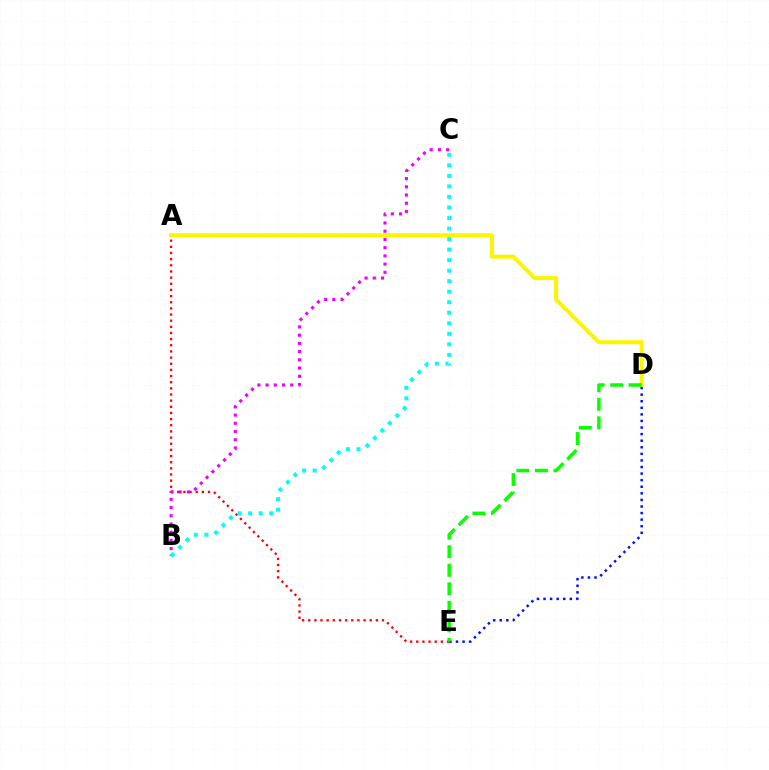{('A', 'E'): [{'color': '#ff0000', 'line_style': 'dotted', 'thickness': 1.67}], ('D', 'E'): [{'color': '#0010ff', 'line_style': 'dotted', 'thickness': 1.79}, {'color': '#08ff00', 'line_style': 'dashed', 'thickness': 2.52}], ('A', 'D'): [{'color': '#fcf500', 'line_style': 'solid', 'thickness': 2.88}], ('B', 'C'): [{'color': '#ee00ff', 'line_style': 'dotted', 'thickness': 2.23}, {'color': '#00fff6', 'line_style': 'dotted', 'thickness': 2.86}]}